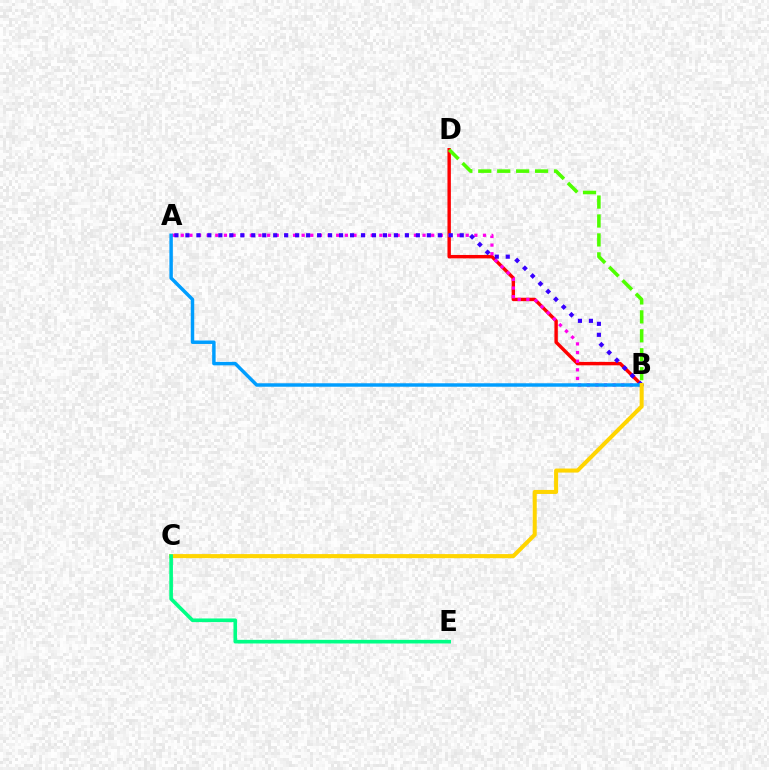{('B', 'D'): [{'color': '#ff0000', 'line_style': 'solid', 'thickness': 2.46}, {'color': '#4fff00', 'line_style': 'dashed', 'thickness': 2.57}], ('A', 'B'): [{'color': '#ff00ed', 'line_style': 'dotted', 'thickness': 2.35}, {'color': '#3700ff', 'line_style': 'dotted', 'thickness': 2.98}, {'color': '#009eff', 'line_style': 'solid', 'thickness': 2.49}], ('B', 'C'): [{'color': '#ffd500', 'line_style': 'solid', 'thickness': 2.91}], ('C', 'E'): [{'color': '#00ff86', 'line_style': 'solid', 'thickness': 2.62}]}